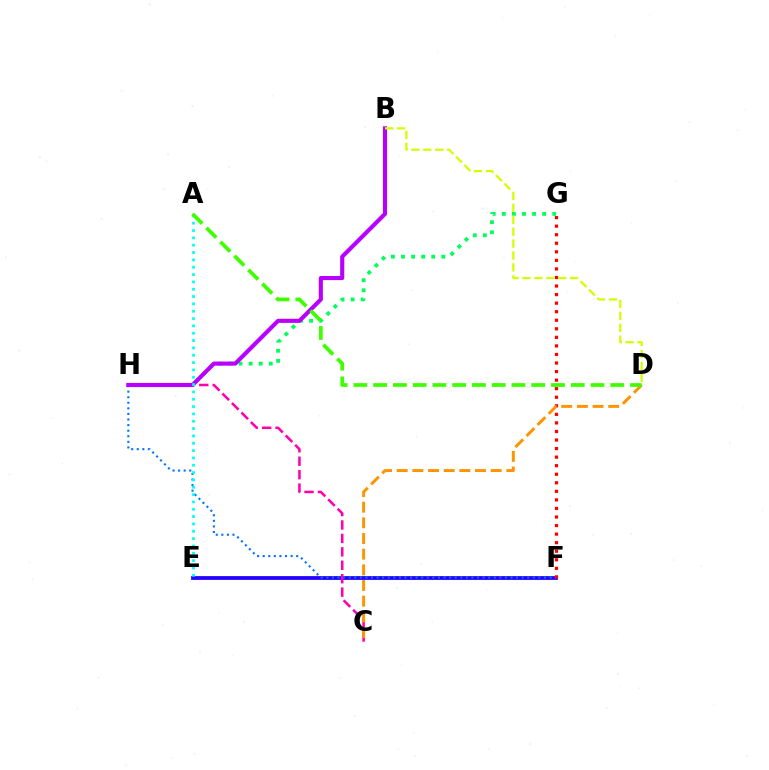{('E', 'F'): [{'color': '#2500ff', 'line_style': 'solid', 'thickness': 2.72}], ('G', 'H'): [{'color': '#00ff5c', 'line_style': 'dotted', 'thickness': 2.74}], ('C', 'H'): [{'color': '#ff00ac', 'line_style': 'dashed', 'thickness': 1.82}], ('F', 'H'): [{'color': '#0074ff', 'line_style': 'dotted', 'thickness': 1.52}], ('F', 'G'): [{'color': '#ff0000', 'line_style': 'dotted', 'thickness': 2.32}], ('C', 'D'): [{'color': '#ff9400', 'line_style': 'dashed', 'thickness': 2.13}], ('B', 'H'): [{'color': '#b900ff', 'line_style': 'solid', 'thickness': 2.97}], ('B', 'D'): [{'color': '#d1ff00', 'line_style': 'dashed', 'thickness': 1.62}], ('A', 'E'): [{'color': '#00fff6', 'line_style': 'dotted', 'thickness': 1.99}], ('A', 'D'): [{'color': '#3dff00', 'line_style': 'dashed', 'thickness': 2.68}]}